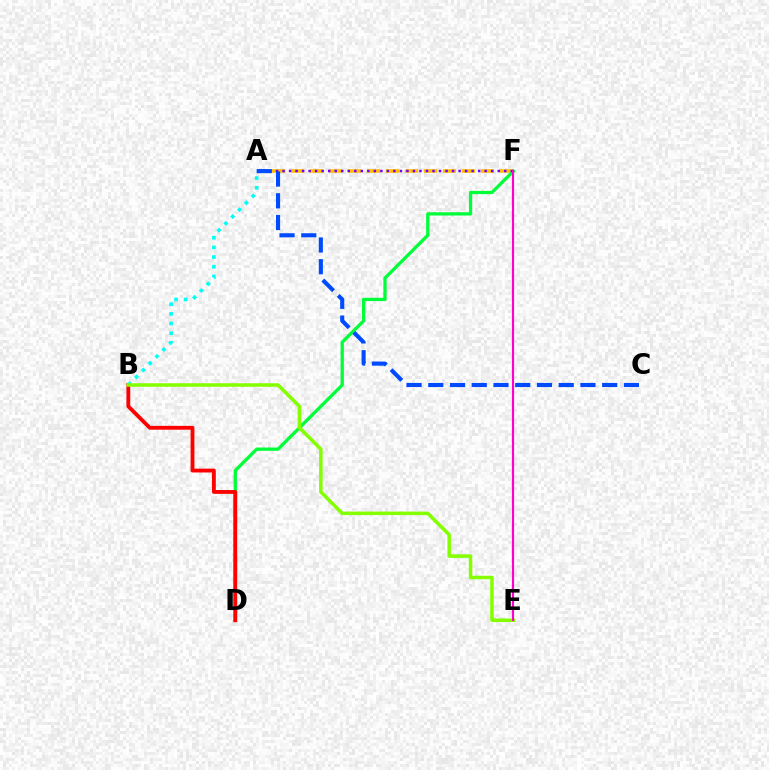{('A', 'F'): [{'color': '#ffbd00', 'line_style': 'dashed', 'thickness': 2.58}, {'color': '#7200ff', 'line_style': 'dotted', 'thickness': 1.77}], ('D', 'F'): [{'color': '#00ff39', 'line_style': 'solid', 'thickness': 2.37}], ('B', 'D'): [{'color': '#ff0000', 'line_style': 'solid', 'thickness': 2.76}], ('A', 'B'): [{'color': '#00fff6', 'line_style': 'dotted', 'thickness': 2.63}], ('A', 'C'): [{'color': '#004bff', 'line_style': 'dashed', 'thickness': 2.95}], ('B', 'E'): [{'color': '#84ff00', 'line_style': 'solid', 'thickness': 2.53}], ('E', 'F'): [{'color': '#ff00cf', 'line_style': 'solid', 'thickness': 1.56}]}